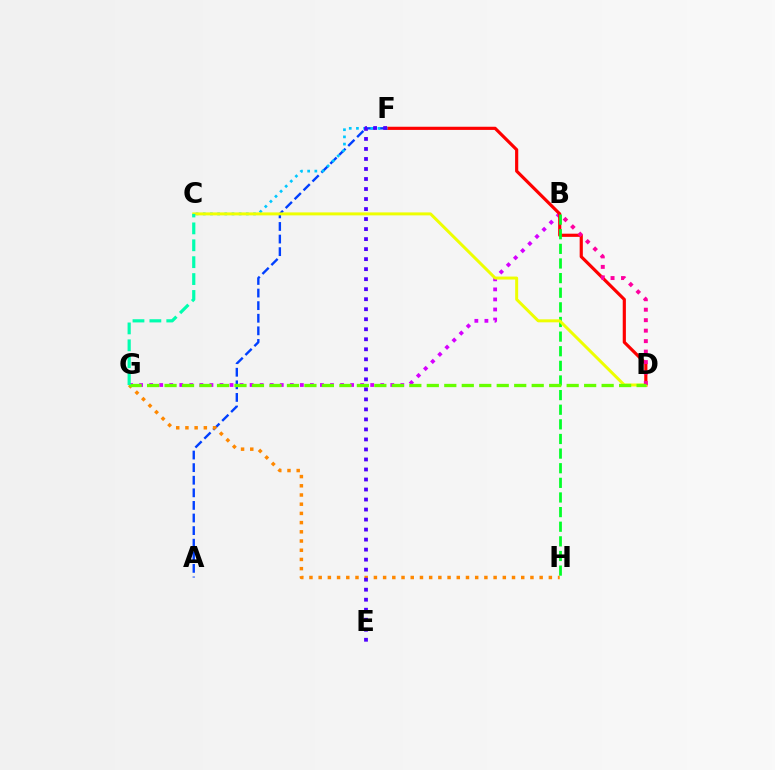{('B', 'G'): [{'color': '#d600ff', 'line_style': 'dotted', 'thickness': 2.73}], ('A', 'F'): [{'color': '#003fff', 'line_style': 'dashed', 'thickness': 1.71}], ('G', 'H'): [{'color': '#ff8800', 'line_style': 'dotted', 'thickness': 2.5}], ('D', 'F'): [{'color': '#ff0000', 'line_style': 'solid', 'thickness': 2.28}], ('C', 'F'): [{'color': '#00c7ff', 'line_style': 'dotted', 'thickness': 1.95}], ('B', 'H'): [{'color': '#00ff27', 'line_style': 'dashed', 'thickness': 1.99}], ('E', 'F'): [{'color': '#4f00ff', 'line_style': 'dotted', 'thickness': 2.72}], ('C', 'D'): [{'color': '#eeff00', 'line_style': 'solid', 'thickness': 2.15}], ('B', 'D'): [{'color': '#ff00a0', 'line_style': 'dotted', 'thickness': 2.85}], ('D', 'G'): [{'color': '#66ff00', 'line_style': 'dashed', 'thickness': 2.38}], ('C', 'G'): [{'color': '#00ffaf', 'line_style': 'dashed', 'thickness': 2.3}]}